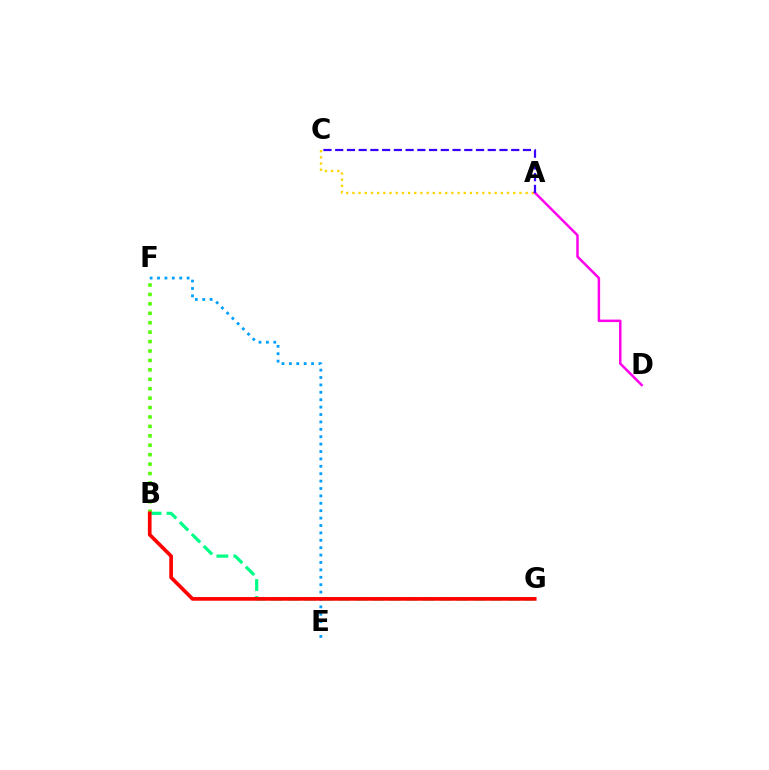{('A', 'C'): [{'color': '#ffd500', 'line_style': 'dotted', 'thickness': 1.68}, {'color': '#3700ff', 'line_style': 'dashed', 'thickness': 1.59}], ('A', 'D'): [{'color': '#ff00ed', 'line_style': 'solid', 'thickness': 1.79}], ('B', 'F'): [{'color': '#4fff00', 'line_style': 'dotted', 'thickness': 2.56}], ('B', 'G'): [{'color': '#00ff86', 'line_style': 'dashed', 'thickness': 2.3}, {'color': '#ff0000', 'line_style': 'solid', 'thickness': 2.65}], ('E', 'F'): [{'color': '#009eff', 'line_style': 'dotted', 'thickness': 2.01}]}